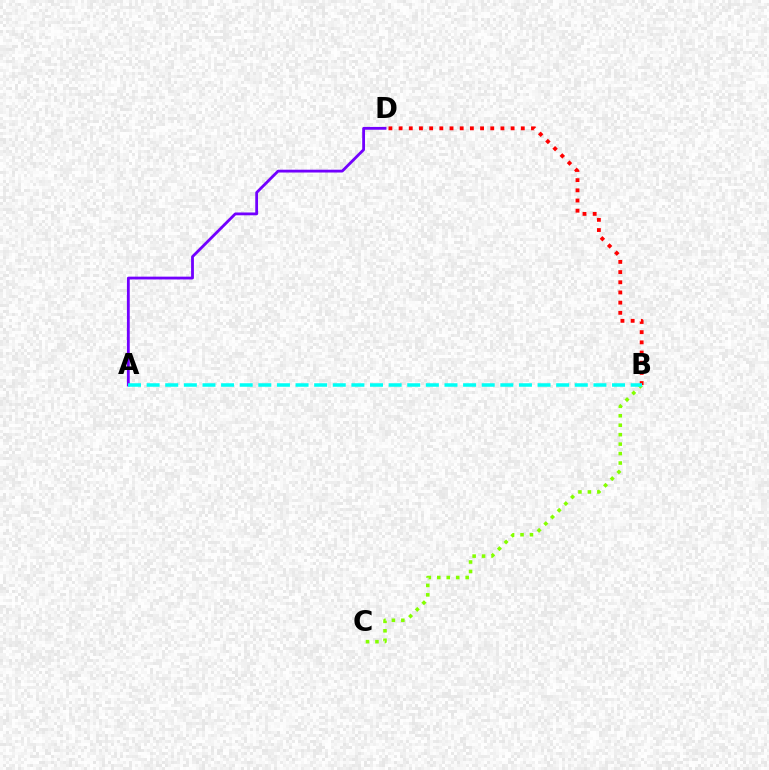{('B', 'D'): [{'color': '#ff0000', 'line_style': 'dotted', 'thickness': 2.77}], ('B', 'C'): [{'color': '#84ff00', 'line_style': 'dotted', 'thickness': 2.57}], ('A', 'D'): [{'color': '#7200ff', 'line_style': 'solid', 'thickness': 2.02}], ('A', 'B'): [{'color': '#00fff6', 'line_style': 'dashed', 'thickness': 2.53}]}